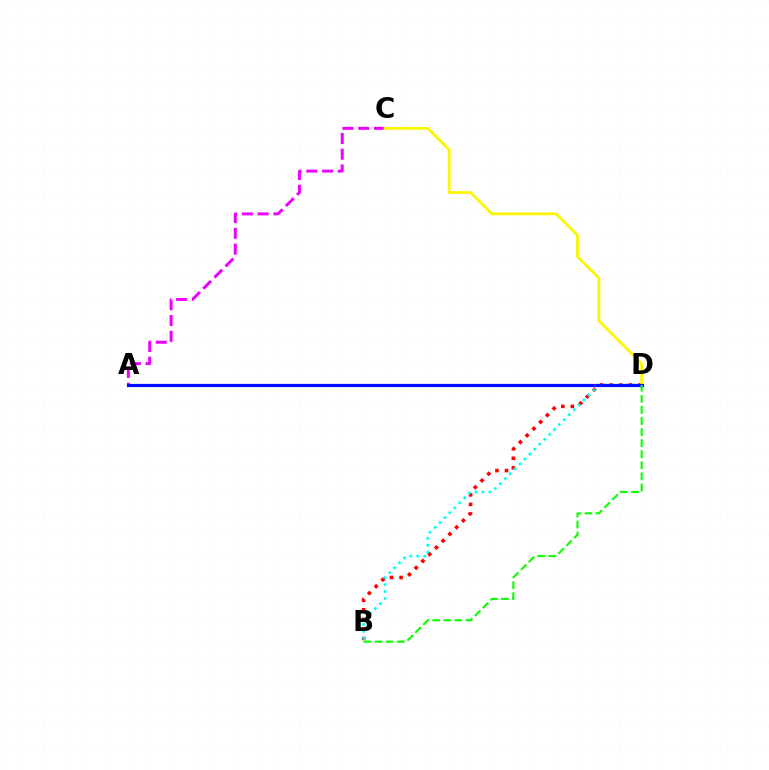{('B', 'D'): [{'color': '#ff0000', 'line_style': 'dotted', 'thickness': 2.59}, {'color': '#00fff6', 'line_style': 'dotted', 'thickness': 1.89}, {'color': '#08ff00', 'line_style': 'dashed', 'thickness': 1.51}], ('A', 'C'): [{'color': '#ee00ff', 'line_style': 'dashed', 'thickness': 2.14}], ('C', 'D'): [{'color': '#fcf500', 'line_style': 'solid', 'thickness': 1.99}], ('A', 'D'): [{'color': '#0010ff', 'line_style': 'solid', 'thickness': 2.3}]}